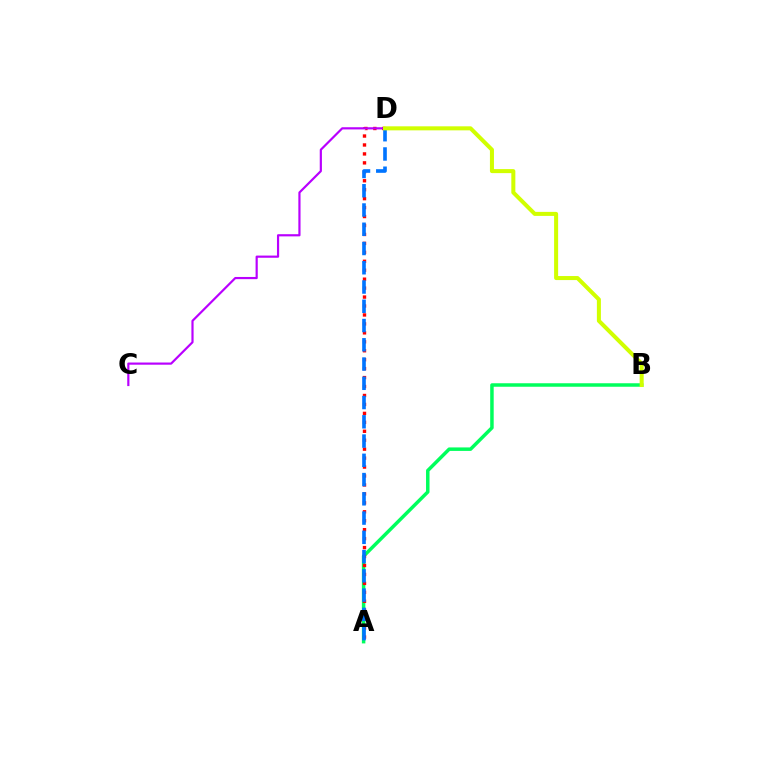{('A', 'B'): [{'color': '#00ff5c', 'line_style': 'solid', 'thickness': 2.51}], ('A', 'D'): [{'color': '#ff0000', 'line_style': 'dotted', 'thickness': 2.43}, {'color': '#0074ff', 'line_style': 'dashed', 'thickness': 2.62}], ('C', 'D'): [{'color': '#b900ff', 'line_style': 'solid', 'thickness': 1.57}], ('B', 'D'): [{'color': '#d1ff00', 'line_style': 'solid', 'thickness': 2.9}]}